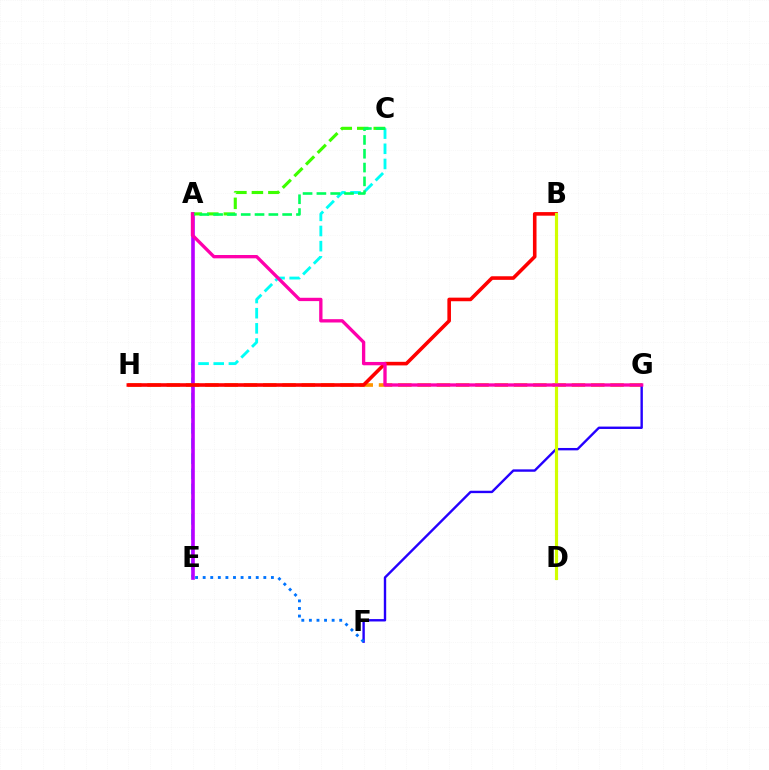{('G', 'H'): [{'color': '#ff9400', 'line_style': 'dashed', 'thickness': 2.62}], ('C', 'E'): [{'color': '#00fff6', 'line_style': 'dashed', 'thickness': 2.06}], ('A', 'E'): [{'color': '#b900ff', 'line_style': 'solid', 'thickness': 2.61}], ('F', 'G'): [{'color': '#2500ff', 'line_style': 'solid', 'thickness': 1.72}], ('B', 'H'): [{'color': '#ff0000', 'line_style': 'solid', 'thickness': 2.59}], ('E', 'F'): [{'color': '#0074ff', 'line_style': 'dotted', 'thickness': 2.06}], ('A', 'C'): [{'color': '#3dff00', 'line_style': 'dashed', 'thickness': 2.24}, {'color': '#00ff5c', 'line_style': 'dashed', 'thickness': 1.88}], ('B', 'D'): [{'color': '#d1ff00', 'line_style': 'solid', 'thickness': 2.27}], ('A', 'G'): [{'color': '#ff00ac', 'line_style': 'solid', 'thickness': 2.39}]}